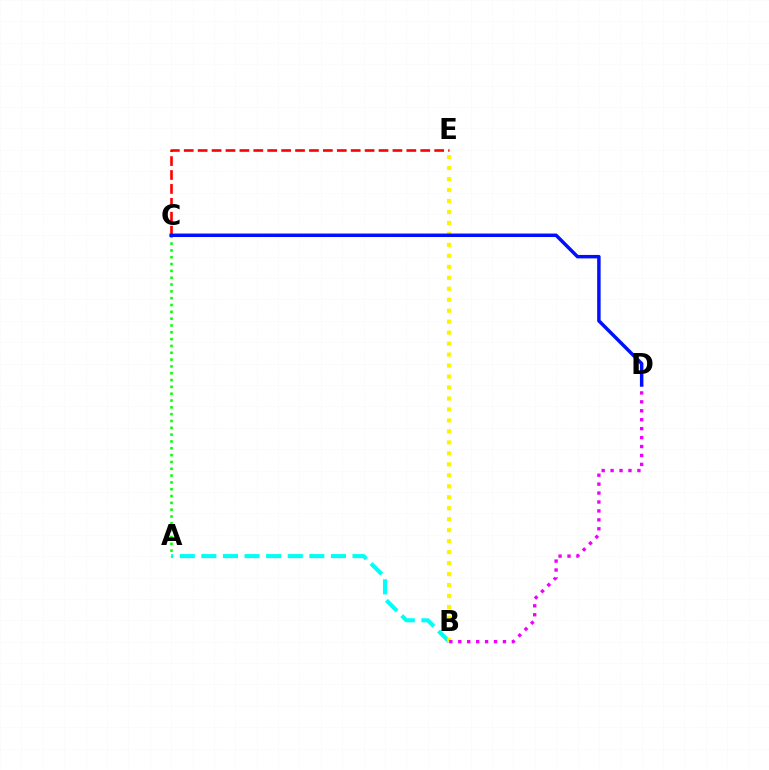{('A', 'B'): [{'color': '#00fff6', 'line_style': 'dashed', 'thickness': 2.93}], ('C', 'E'): [{'color': '#ff0000', 'line_style': 'dashed', 'thickness': 1.89}], ('A', 'C'): [{'color': '#08ff00', 'line_style': 'dotted', 'thickness': 1.85}], ('B', 'E'): [{'color': '#fcf500', 'line_style': 'dotted', 'thickness': 2.98}], ('B', 'D'): [{'color': '#ee00ff', 'line_style': 'dotted', 'thickness': 2.43}], ('C', 'D'): [{'color': '#0010ff', 'line_style': 'solid', 'thickness': 2.5}]}